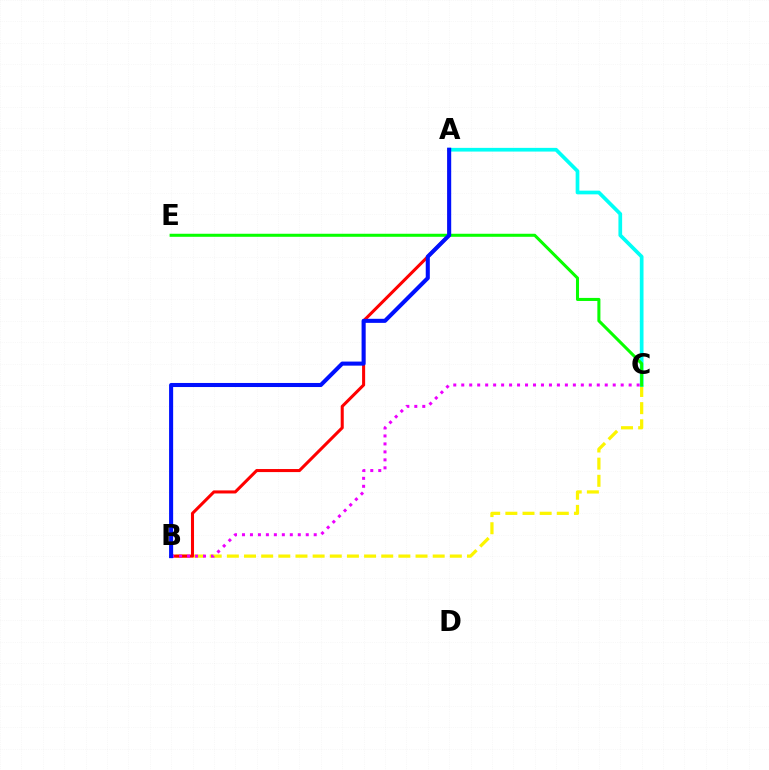{('B', 'C'): [{'color': '#fcf500', 'line_style': 'dashed', 'thickness': 2.33}, {'color': '#ee00ff', 'line_style': 'dotted', 'thickness': 2.17}], ('A', 'C'): [{'color': '#00fff6', 'line_style': 'solid', 'thickness': 2.66}], ('A', 'B'): [{'color': '#ff0000', 'line_style': 'solid', 'thickness': 2.2}, {'color': '#0010ff', 'line_style': 'solid', 'thickness': 2.93}], ('C', 'E'): [{'color': '#08ff00', 'line_style': 'solid', 'thickness': 2.19}]}